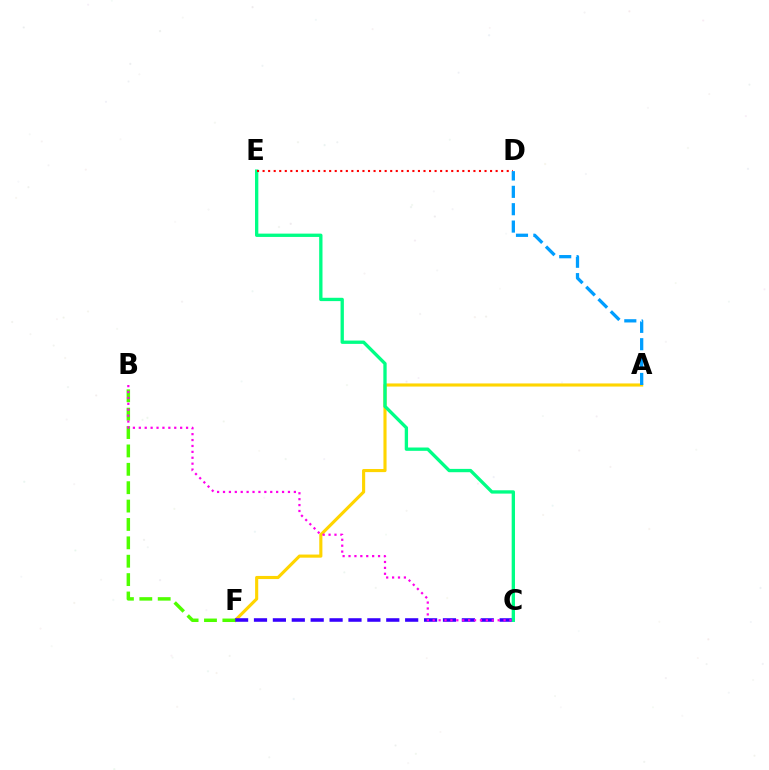{('A', 'F'): [{'color': '#ffd500', 'line_style': 'solid', 'thickness': 2.25}], ('C', 'F'): [{'color': '#3700ff', 'line_style': 'dashed', 'thickness': 2.57}], ('C', 'E'): [{'color': '#00ff86', 'line_style': 'solid', 'thickness': 2.39}], ('B', 'F'): [{'color': '#4fff00', 'line_style': 'dashed', 'thickness': 2.5}], ('D', 'E'): [{'color': '#ff0000', 'line_style': 'dotted', 'thickness': 1.51}], ('B', 'C'): [{'color': '#ff00ed', 'line_style': 'dotted', 'thickness': 1.6}], ('A', 'D'): [{'color': '#009eff', 'line_style': 'dashed', 'thickness': 2.36}]}